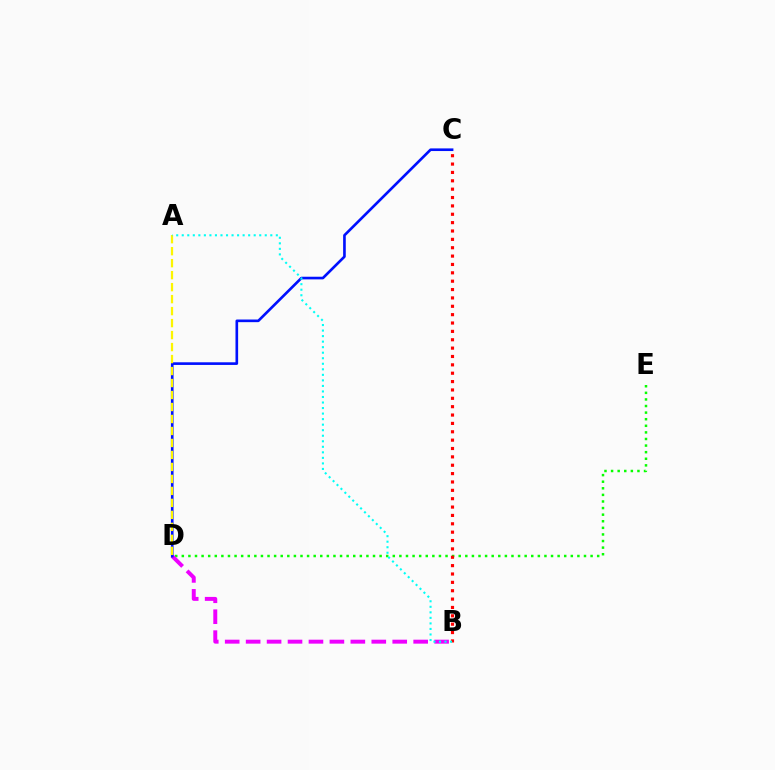{('D', 'E'): [{'color': '#08ff00', 'line_style': 'dotted', 'thickness': 1.79}], ('B', 'D'): [{'color': '#ee00ff', 'line_style': 'dashed', 'thickness': 2.84}], ('C', 'D'): [{'color': '#0010ff', 'line_style': 'solid', 'thickness': 1.9}], ('A', 'D'): [{'color': '#fcf500', 'line_style': 'dashed', 'thickness': 1.63}], ('B', 'C'): [{'color': '#ff0000', 'line_style': 'dotted', 'thickness': 2.27}], ('A', 'B'): [{'color': '#00fff6', 'line_style': 'dotted', 'thickness': 1.5}]}